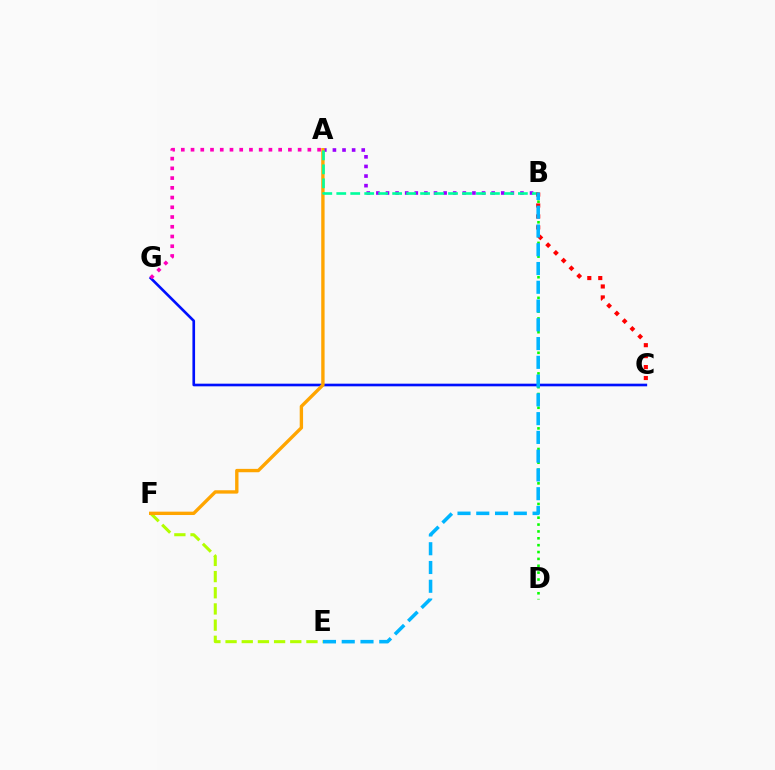{('B', 'D'): [{'color': '#08ff00', 'line_style': 'dotted', 'thickness': 1.87}], ('E', 'F'): [{'color': '#b3ff00', 'line_style': 'dashed', 'thickness': 2.2}], ('C', 'G'): [{'color': '#0010ff', 'line_style': 'solid', 'thickness': 1.91}], ('A', 'B'): [{'color': '#9b00ff', 'line_style': 'dotted', 'thickness': 2.61}, {'color': '#00ff9d', 'line_style': 'dashed', 'thickness': 1.9}], ('A', 'G'): [{'color': '#ff00bd', 'line_style': 'dotted', 'thickness': 2.65}], ('A', 'F'): [{'color': '#ffa500', 'line_style': 'solid', 'thickness': 2.42}], ('B', 'C'): [{'color': '#ff0000', 'line_style': 'dotted', 'thickness': 2.97}], ('B', 'E'): [{'color': '#00b5ff', 'line_style': 'dashed', 'thickness': 2.55}]}